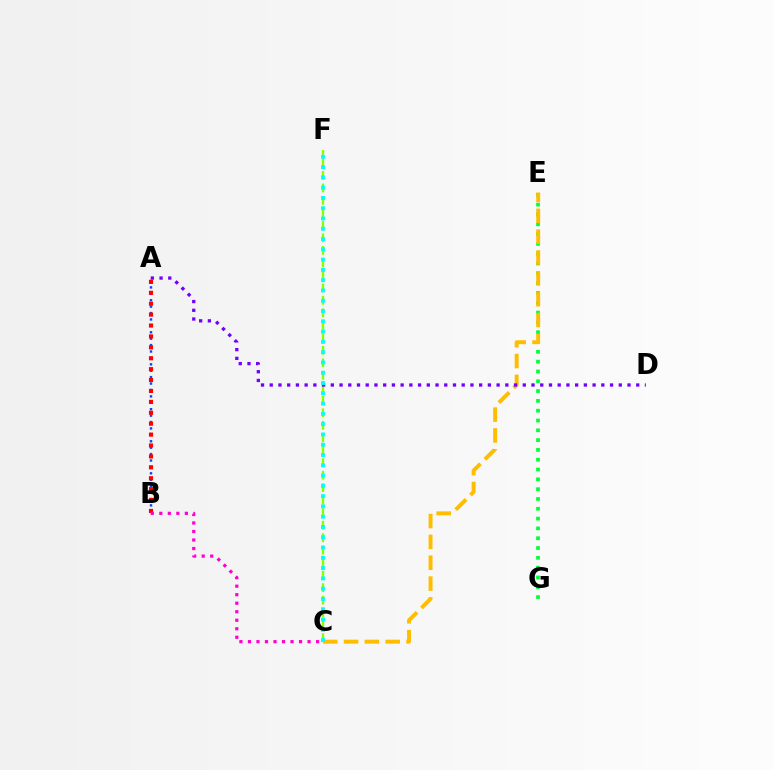{('E', 'G'): [{'color': '#00ff39', 'line_style': 'dotted', 'thickness': 2.67}], ('A', 'B'): [{'color': '#004bff', 'line_style': 'dotted', 'thickness': 1.74}, {'color': '#ff0000', 'line_style': 'dotted', 'thickness': 2.96}], ('C', 'F'): [{'color': '#84ff00', 'line_style': 'dashed', 'thickness': 1.7}, {'color': '#00fff6', 'line_style': 'dotted', 'thickness': 2.79}], ('C', 'E'): [{'color': '#ffbd00', 'line_style': 'dashed', 'thickness': 2.83}], ('A', 'D'): [{'color': '#7200ff', 'line_style': 'dotted', 'thickness': 2.37}], ('B', 'C'): [{'color': '#ff00cf', 'line_style': 'dotted', 'thickness': 2.31}]}